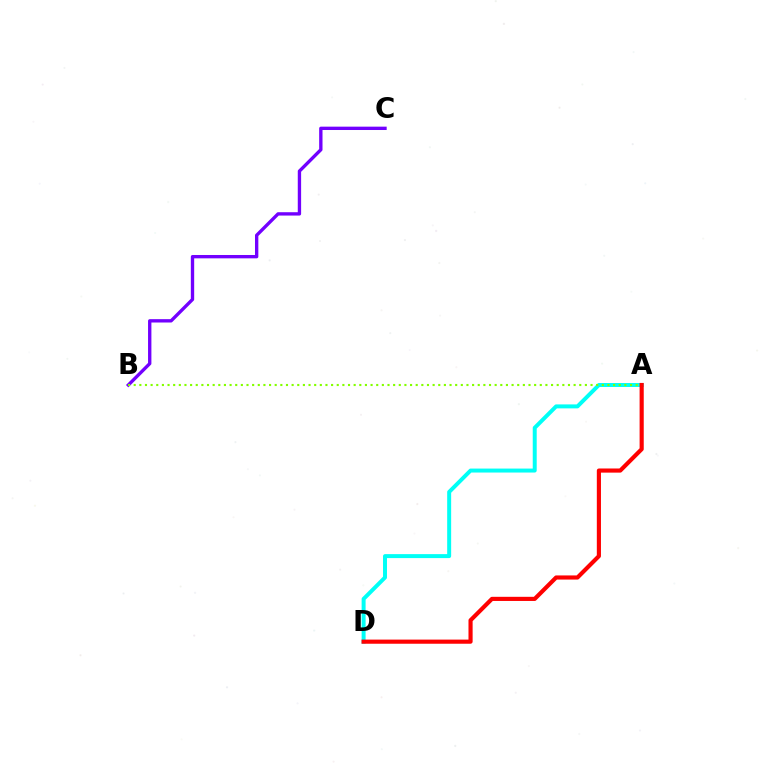{('B', 'C'): [{'color': '#7200ff', 'line_style': 'solid', 'thickness': 2.41}], ('A', 'D'): [{'color': '#00fff6', 'line_style': 'solid', 'thickness': 2.86}, {'color': '#ff0000', 'line_style': 'solid', 'thickness': 2.98}], ('A', 'B'): [{'color': '#84ff00', 'line_style': 'dotted', 'thickness': 1.53}]}